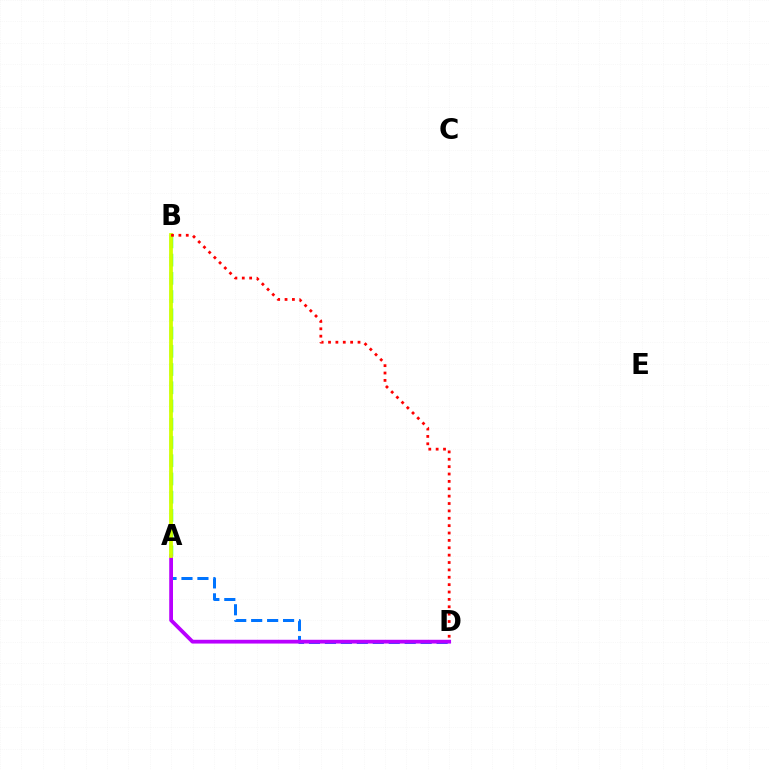{('A', 'B'): [{'color': '#00ff5c', 'line_style': 'dashed', 'thickness': 2.48}, {'color': '#d1ff00', 'line_style': 'solid', 'thickness': 2.72}], ('A', 'D'): [{'color': '#0074ff', 'line_style': 'dashed', 'thickness': 2.17}, {'color': '#b900ff', 'line_style': 'solid', 'thickness': 2.72}], ('B', 'D'): [{'color': '#ff0000', 'line_style': 'dotted', 'thickness': 2.0}]}